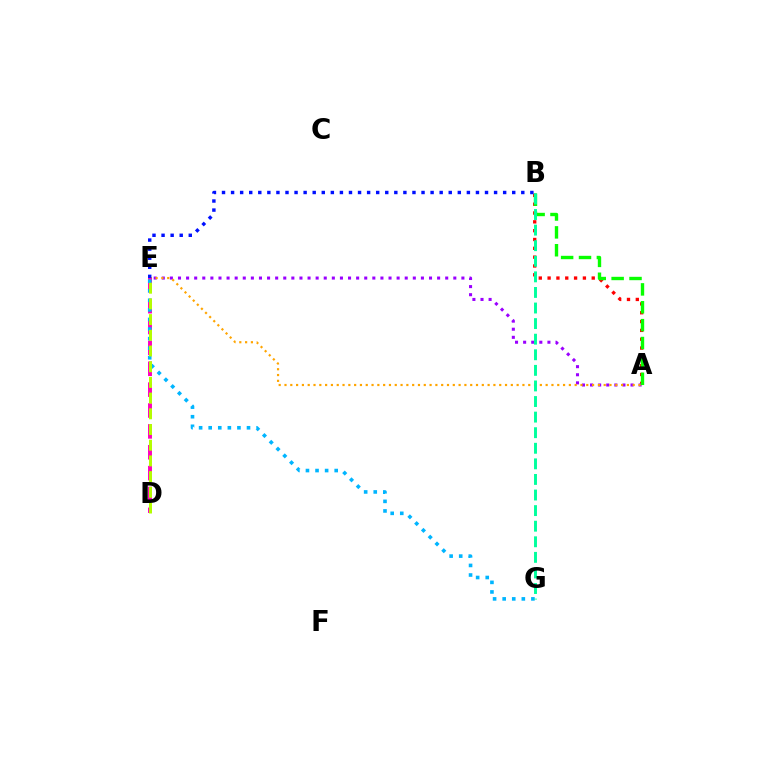{('A', 'B'): [{'color': '#ff0000', 'line_style': 'dotted', 'thickness': 2.4}, {'color': '#08ff00', 'line_style': 'dashed', 'thickness': 2.43}], ('A', 'E'): [{'color': '#9b00ff', 'line_style': 'dotted', 'thickness': 2.2}, {'color': '#ffa500', 'line_style': 'dotted', 'thickness': 1.58}], ('D', 'E'): [{'color': '#ff00bd', 'line_style': 'dashed', 'thickness': 2.84}, {'color': '#b3ff00', 'line_style': 'dashed', 'thickness': 2.13}], ('E', 'G'): [{'color': '#00b5ff', 'line_style': 'dotted', 'thickness': 2.6}], ('B', 'E'): [{'color': '#0010ff', 'line_style': 'dotted', 'thickness': 2.46}], ('B', 'G'): [{'color': '#00ff9d', 'line_style': 'dashed', 'thickness': 2.12}]}